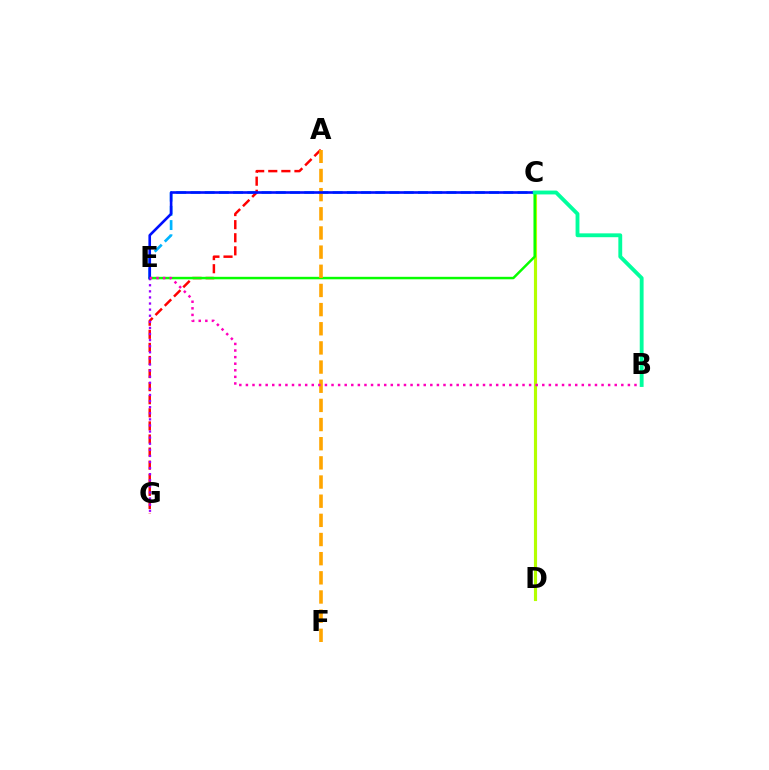{('C', 'E'): [{'color': '#00b5ff', 'line_style': 'dashed', 'thickness': 1.93}, {'color': '#08ff00', 'line_style': 'solid', 'thickness': 1.78}, {'color': '#0010ff', 'line_style': 'solid', 'thickness': 1.89}], ('C', 'D'): [{'color': '#b3ff00', 'line_style': 'solid', 'thickness': 2.26}], ('A', 'G'): [{'color': '#ff0000', 'line_style': 'dashed', 'thickness': 1.78}], ('E', 'G'): [{'color': '#9b00ff', 'line_style': 'dotted', 'thickness': 1.66}], ('A', 'F'): [{'color': '#ffa500', 'line_style': 'dashed', 'thickness': 2.6}], ('B', 'E'): [{'color': '#ff00bd', 'line_style': 'dotted', 'thickness': 1.79}], ('B', 'C'): [{'color': '#00ff9d', 'line_style': 'solid', 'thickness': 2.77}]}